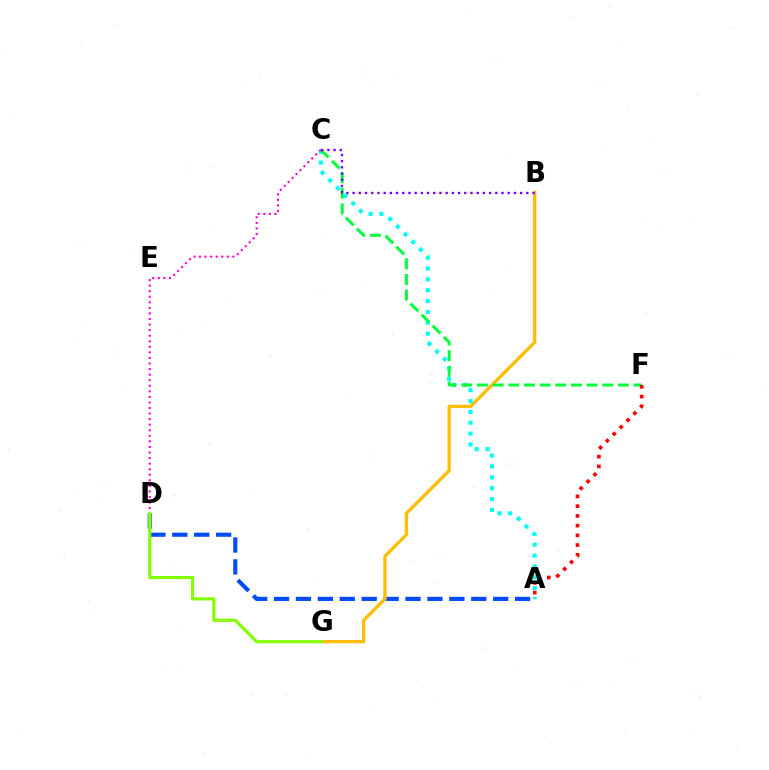{('A', 'D'): [{'color': '#004bff', 'line_style': 'dashed', 'thickness': 2.98}], ('B', 'G'): [{'color': '#ffbd00', 'line_style': 'solid', 'thickness': 2.37}], ('A', 'C'): [{'color': '#00fff6', 'line_style': 'dotted', 'thickness': 2.95}], ('C', 'F'): [{'color': '#00ff39', 'line_style': 'dashed', 'thickness': 2.13}], ('B', 'C'): [{'color': '#7200ff', 'line_style': 'dotted', 'thickness': 1.69}], ('C', 'D'): [{'color': '#ff00cf', 'line_style': 'dotted', 'thickness': 1.51}], ('A', 'F'): [{'color': '#ff0000', 'line_style': 'dotted', 'thickness': 2.64}], ('D', 'G'): [{'color': '#84ff00', 'line_style': 'solid', 'thickness': 2.26}]}